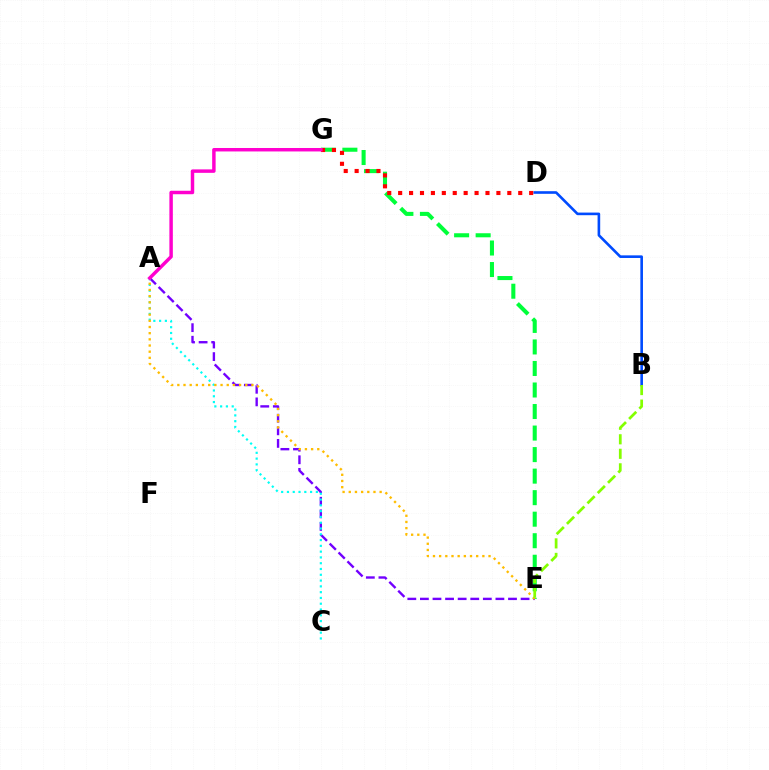{('B', 'D'): [{'color': '#004bff', 'line_style': 'solid', 'thickness': 1.89}], ('A', 'E'): [{'color': '#7200ff', 'line_style': 'dashed', 'thickness': 1.71}, {'color': '#ffbd00', 'line_style': 'dotted', 'thickness': 1.68}], ('E', 'G'): [{'color': '#00ff39', 'line_style': 'dashed', 'thickness': 2.92}], ('A', 'C'): [{'color': '#00fff6', 'line_style': 'dotted', 'thickness': 1.57}], ('B', 'E'): [{'color': '#84ff00', 'line_style': 'dashed', 'thickness': 1.97}], ('D', 'G'): [{'color': '#ff0000', 'line_style': 'dotted', 'thickness': 2.97}], ('A', 'G'): [{'color': '#ff00cf', 'line_style': 'solid', 'thickness': 2.49}]}